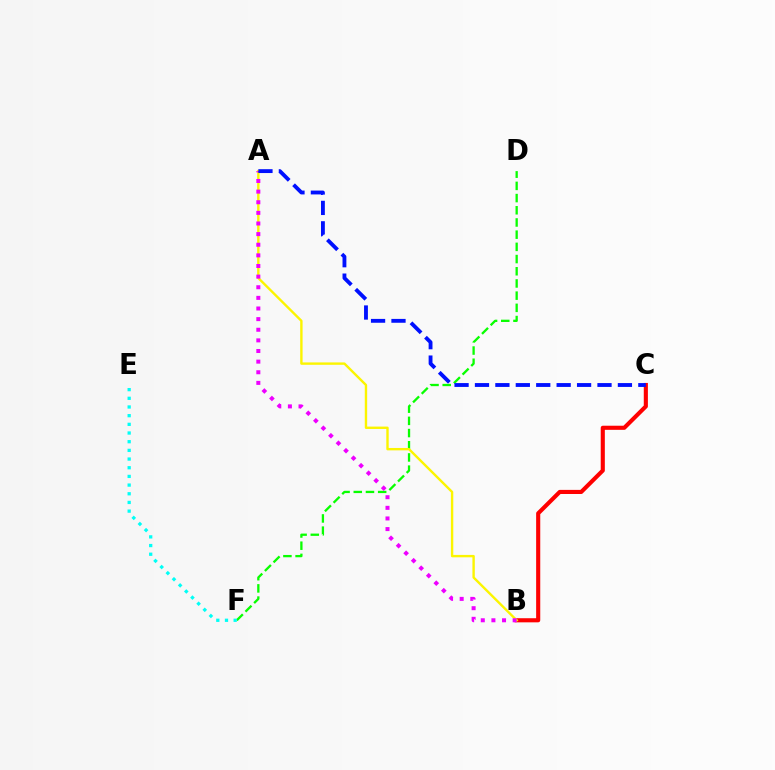{('B', 'C'): [{'color': '#ff0000', 'line_style': 'solid', 'thickness': 2.96}], ('D', 'F'): [{'color': '#08ff00', 'line_style': 'dashed', 'thickness': 1.66}], ('A', 'B'): [{'color': '#fcf500', 'line_style': 'solid', 'thickness': 1.72}, {'color': '#ee00ff', 'line_style': 'dotted', 'thickness': 2.89}], ('E', 'F'): [{'color': '#00fff6', 'line_style': 'dotted', 'thickness': 2.36}], ('A', 'C'): [{'color': '#0010ff', 'line_style': 'dashed', 'thickness': 2.77}]}